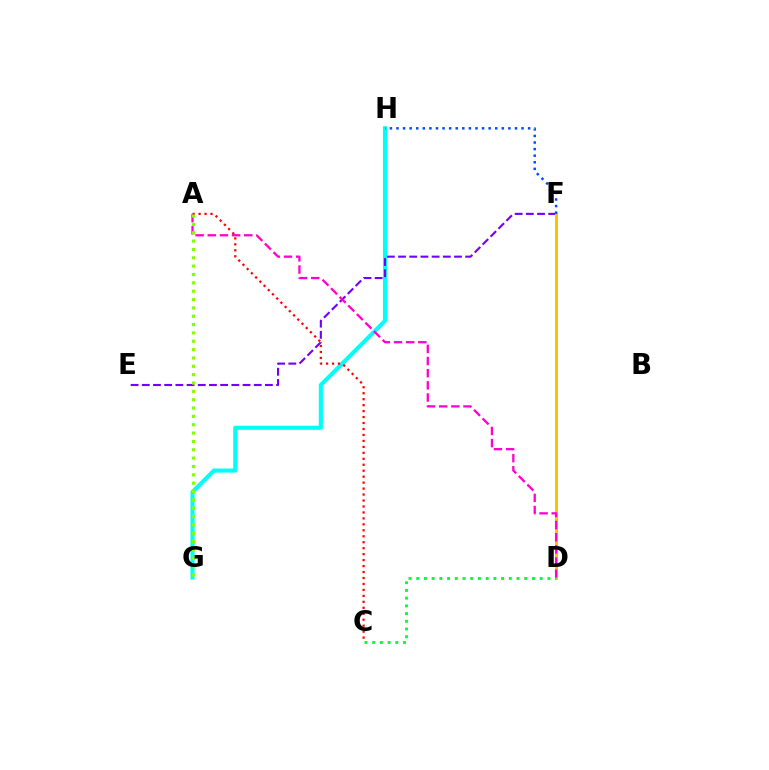{('G', 'H'): [{'color': '#00fff6', 'line_style': 'solid', 'thickness': 2.95}], ('E', 'F'): [{'color': '#7200ff', 'line_style': 'dashed', 'thickness': 1.52}], ('D', 'F'): [{'color': '#ffbd00', 'line_style': 'solid', 'thickness': 2.08}], ('C', 'D'): [{'color': '#00ff39', 'line_style': 'dotted', 'thickness': 2.1}], ('F', 'H'): [{'color': '#004bff', 'line_style': 'dotted', 'thickness': 1.79}], ('A', 'D'): [{'color': '#ff00cf', 'line_style': 'dashed', 'thickness': 1.65}], ('A', 'C'): [{'color': '#ff0000', 'line_style': 'dotted', 'thickness': 1.62}], ('A', 'G'): [{'color': '#84ff00', 'line_style': 'dotted', 'thickness': 2.27}]}